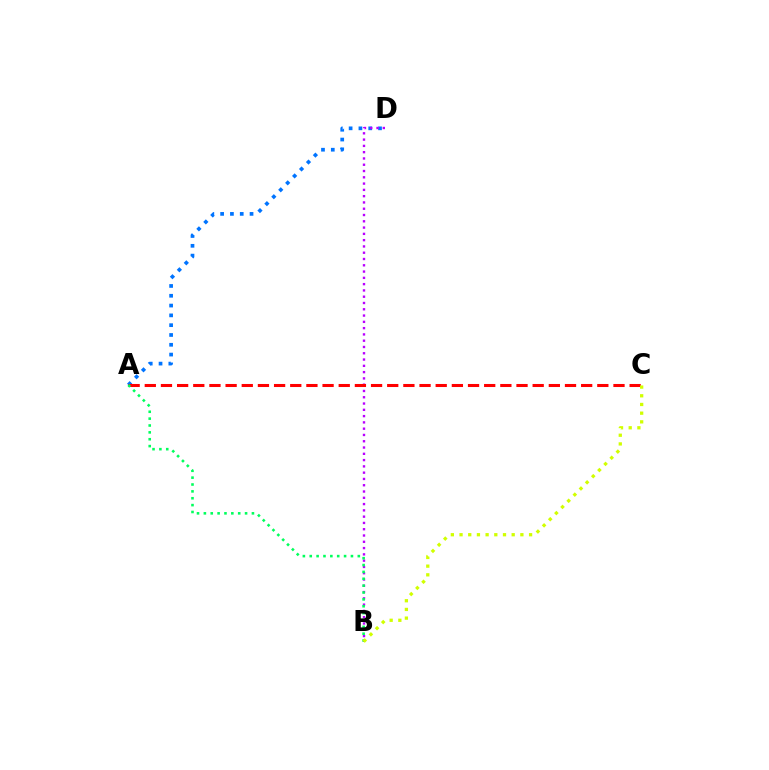{('A', 'D'): [{'color': '#0074ff', 'line_style': 'dotted', 'thickness': 2.66}], ('B', 'D'): [{'color': '#b900ff', 'line_style': 'dotted', 'thickness': 1.71}], ('A', 'C'): [{'color': '#ff0000', 'line_style': 'dashed', 'thickness': 2.2}], ('A', 'B'): [{'color': '#00ff5c', 'line_style': 'dotted', 'thickness': 1.87}], ('B', 'C'): [{'color': '#d1ff00', 'line_style': 'dotted', 'thickness': 2.36}]}